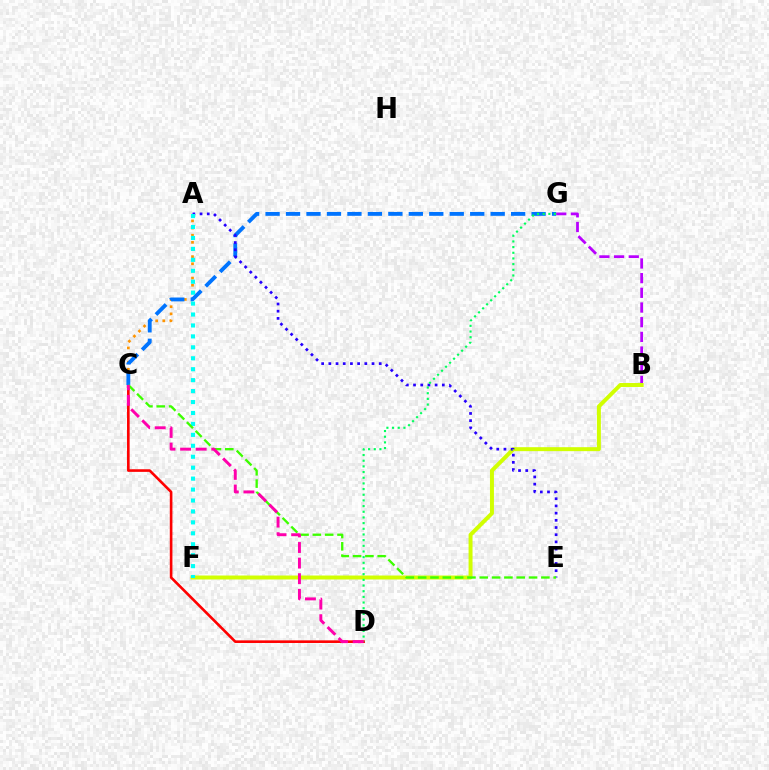{('C', 'D'): [{'color': '#ff0000', 'line_style': 'solid', 'thickness': 1.89}, {'color': '#ff00ac', 'line_style': 'dashed', 'thickness': 2.12}], ('A', 'C'): [{'color': '#ff9400', 'line_style': 'dotted', 'thickness': 1.94}], ('C', 'G'): [{'color': '#0074ff', 'line_style': 'dashed', 'thickness': 2.78}], ('B', 'G'): [{'color': '#b900ff', 'line_style': 'dashed', 'thickness': 1.99}], ('B', 'F'): [{'color': '#d1ff00', 'line_style': 'solid', 'thickness': 2.85}], ('A', 'E'): [{'color': '#2500ff', 'line_style': 'dotted', 'thickness': 1.96}], ('A', 'F'): [{'color': '#00fff6', 'line_style': 'dotted', 'thickness': 2.97}], ('C', 'E'): [{'color': '#3dff00', 'line_style': 'dashed', 'thickness': 1.67}], ('D', 'G'): [{'color': '#00ff5c', 'line_style': 'dotted', 'thickness': 1.54}]}